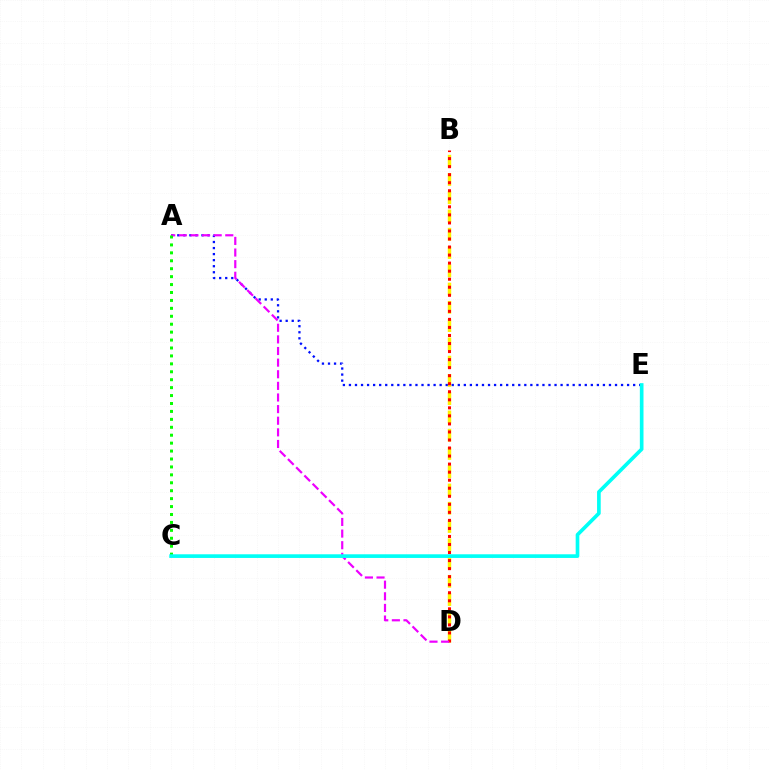{('B', 'D'): [{'color': '#fcf500', 'line_style': 'dashed', 'thickness': 2.48}, {'color': '#ff0000', 'line_style': 'dotted', 'thickness': 2.18}], ('A', 'E'): [{'color': '#0010ff', 'line_style': 'dotted', 'thickness': 1.64}], ('A', 'D'): [{'color': '#ee00ff', 'line_style': 'dashed', 'thickness': 1.58}], ('A', 'C'): [{'color': '#08ff00', 'line_style': 'dotted', 'thickness': 2.15}], ('C', 'E'): [{'color': '#00fff6', 'line_style': 'solid', 'thickness': 2.63}]}